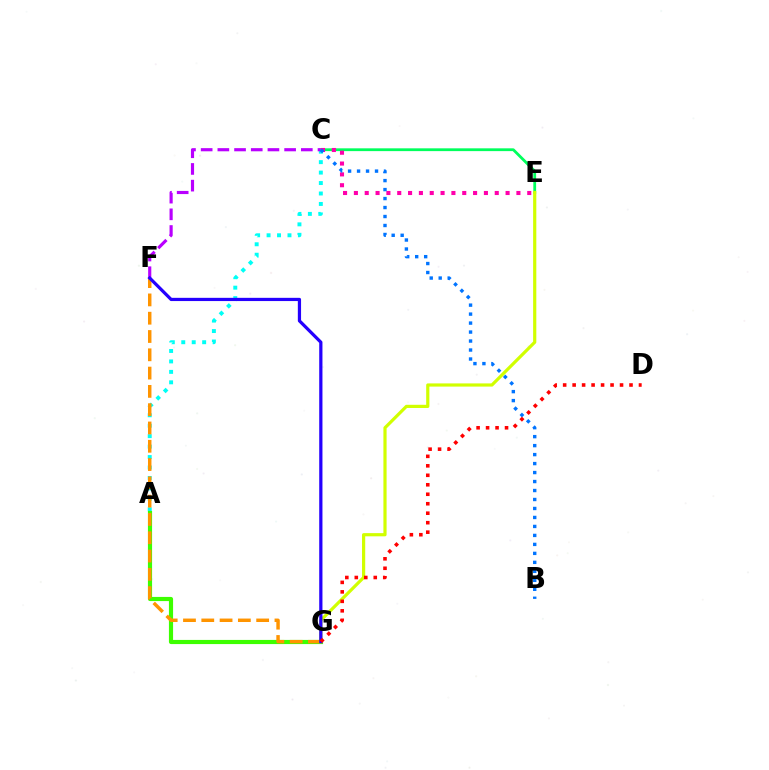{('C', 'E'): [{'color': '#00ff5c', 'line_style': 'solid', 'thickness': 2.01}, {'color': '#ff00ac', 'line_style': 'dotted', 'thickness': 2.94}], ('A', 'C'): [{'color': '#00fff6', 'line_style': 'dotted', 'thickness': 2.84}], ('A', 'G'): [{'color': '#3dff00', 'line_style': 'solid', 'thickness': 2.99}], ('F', 'G'): [{'color': '#ff9400', 'line_style': 'dashed', 'thickness': 2.49}, {'color': '#2500ff', 'line_style': 'solid', 'thickness': 2.32}], ('E', 'G'): [{'color': '#d1ff00', 'line_style': 'solid', 'thickness': 2.3}], ('C', 'F'): [{'color': '#b900ff', 'line_style': 'dashed', 'thickness': 2.27}], ('B', 'C'): [{'color': '#0074ff', 'line_style': 'dotted', 'thickness': 2.44}], ('D', 'G'): [{'color': '#ff0000', 'line_style': 'dotted', 'thickness': 2.58}]}